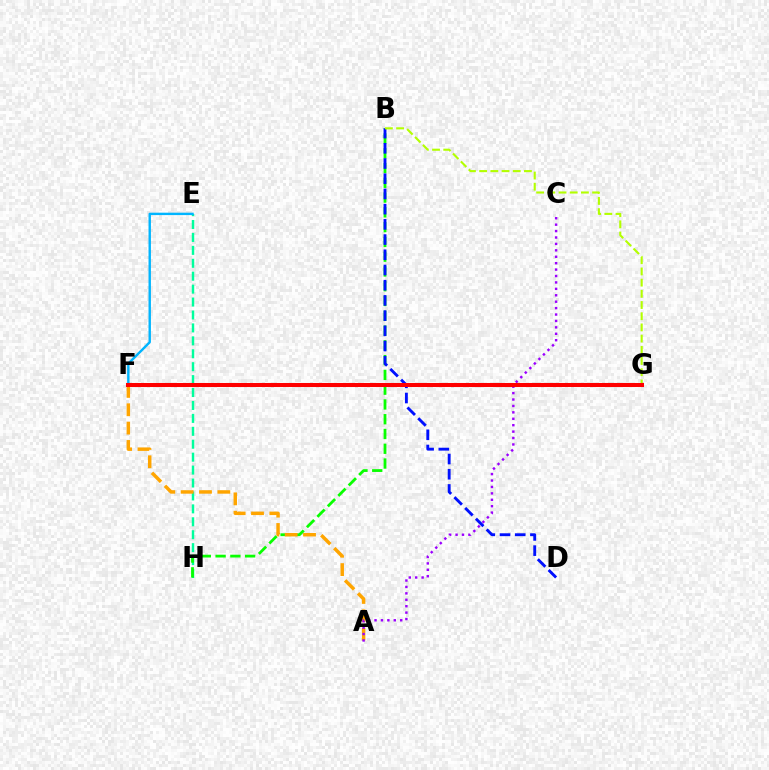{('E', 'H'): [{'color': '#00ff9d', 'line_style': 'dashed', 'thickness': 1.76}], ('E', 'F'): [{'color': '#00b5ff', 'line_style': 'solid', 'thickness': 1.73}], ('B', 'H'): [{'color': '#08ff00', 'line_style': 'dashed', 'thickness': 2.01}], ('F', 'G'): [{'color': '#ff00bd', 'line_style': 'solid', 'thickness': 1.98}, {'color': '#ff0000', 'line_style': 'solid', 'thickness': 2.91}], ('A', 'F'): [{'color': '#ffa500', 'line_style': 'dashed', 'thickness': 2.49}], ('B', 'D'): [{'color': '#0010ff', 'line_style': 'dashed', 'thickness': 2.07}], ('A', 'C'): [{'color': '#9b00ff', 'line_style': 'dotted', 'thickness': 1.74}], ('B', 'G'): [{'color': '#b3ff00', 'line_style': 'dashed', 'thickness': 1.52}]}